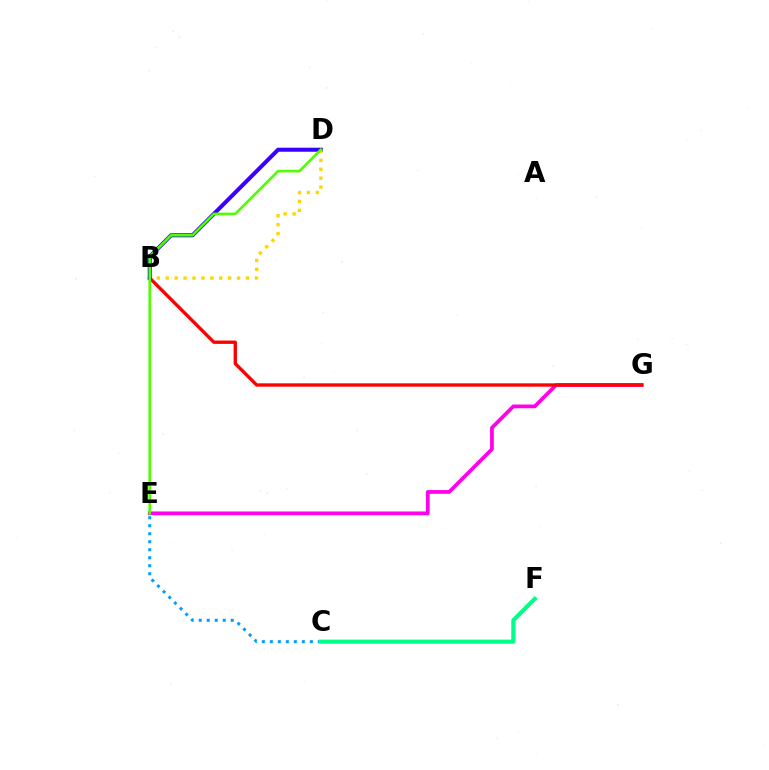{('C', 'E'): [{'color': '#009eff', 'line_style': 'dotted', 'thickness': 2.17}], ('E', 'G'): [{'color': '#ff00ed', 'line_style': 'solid', 'thickness': 2.69}], ('C', 'F'): [{'color': '#00ff86', 'line_style': 'solid', 'thickness': 2.97}], ('B', 'G'): [{'color': '#ff0000', 'line_style': 'solid', 'thickness': 2.41}], ('B', 'D'): [{'color': '#3700ff', 'line_style': 'solid', 'thickness': 2.9}, {'color': '#ffd500', 'line_style': 'dotted', 'thickness': 2.42}], ('D', 'E'): [{'color': '#4fff00', 'line_style': 'solid', 'thickness': 1.88}]}